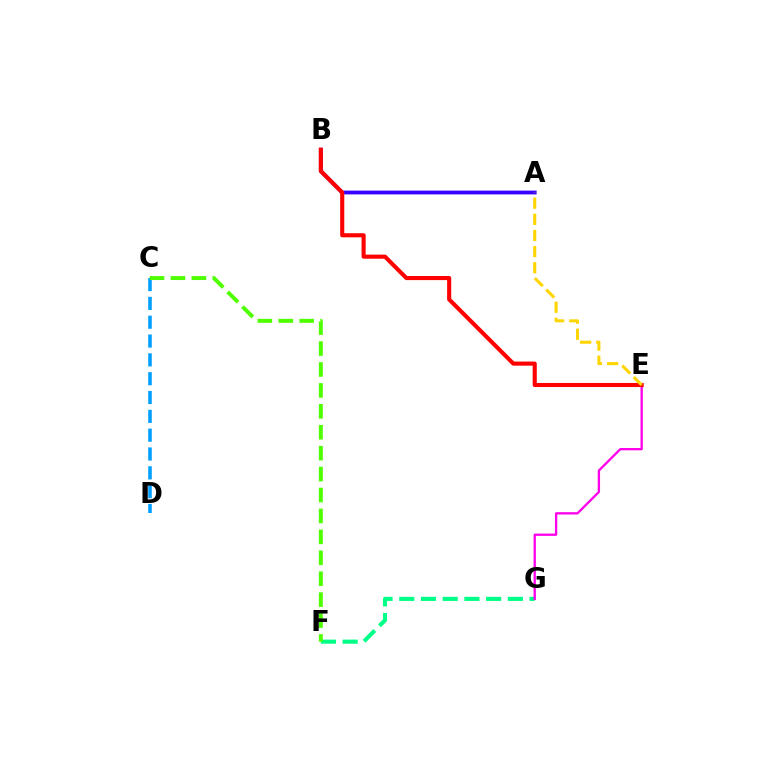{('A', 'B'): [{'color': '#3700ff', 'line_style': 'solid', 'thickness': 2.73}], ('C', 'D'): [{'color': '#009eff', 'line_style': 'dashed', 'thickness': 2.56}], ('F', 'G'): [{'color': '#00ff86', 'line_style': 'dashed', 'thickness': 2.95}], ('E', 'G'): [{'color': '#ff00ed', 'line_style': 'solid', 'thickness': 1.67}], ('C', 'F'): [{'color': '#4fff00', 'line_style': 'dashed', 'thickness': 2.84}], ('B', 'E'): [{'color': '#ff0000', 'line_style': 'solid', 'thickness': 2.95}], ('A', 'E'): [{'color': '#ffd500', 'line_style': 'dashed', 'thickness': 2.19}]}